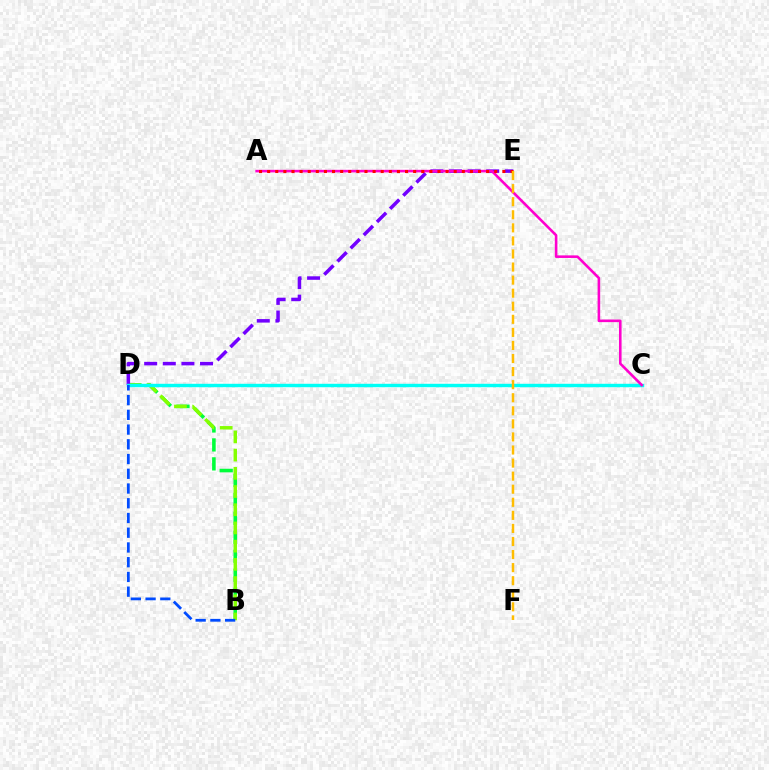{('B', 'D'): [{'color': '#00ff39', 'line_style': 'dashed', 'thickness': 2.58}, {'color': '#84ff00', 'line_style': 'dashed', 'thickness': 2.47}, {'color': '#004bff', 'line_style': 'dashed', 'thickness': 2.0}], ('D', 'E'): [{'color': '#7200ff', 'line_style': 'dashed', 'thickness': 2.53}], ('C', 'D'): [{'color': '#00fff6', 'line_style': 'solid', 'thickness': 2.46}], ('A', 'C'): [{'color': '#ff00cf', 'line_style': 'solid', 'thickness': 1.86}], ('A', 'E'): [{'color': '#ff0000', 'line_style': 'dotted', 'thickness': 2.2}], ('E', 'F'): [{'color': '#ffbd00', 'line_style': 'dashed', 'thickness': 1.78}]}